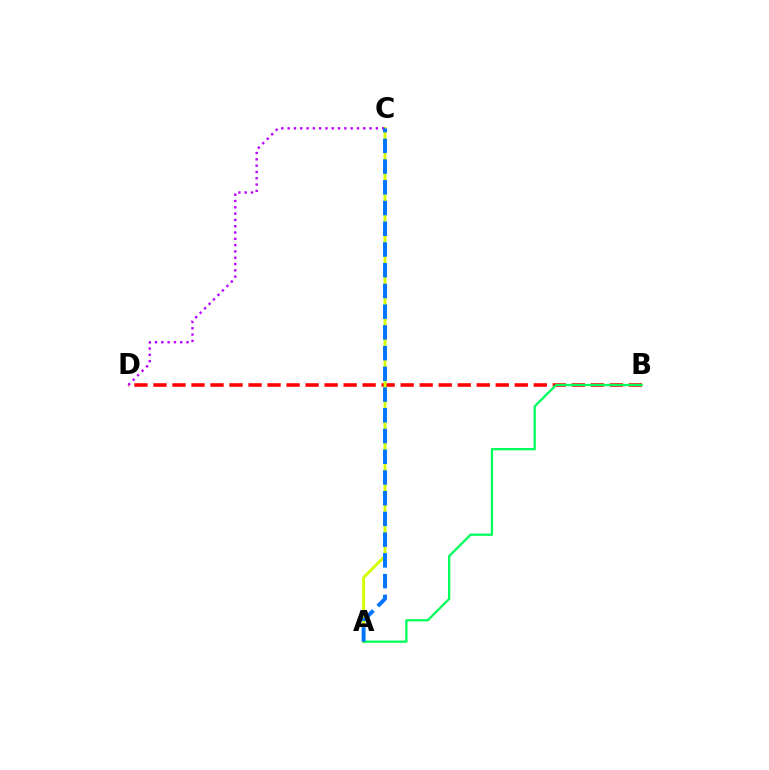{('B', 'D'): [{'color': '#ff0000', 'line_style': 'dashed', 'thickness': 2.58}], ('A', 'C'): [{'color': '#d1ff00', 'line_style': 'solid', 'thickness': 2.1}, {'color': '#0074ff', 'line_style': 'dashed', 'thickness': 2.82}], ('C', 'D'): [{'color': '#b900ff', 'line_style': 'dotted', 'thickness': 1.71}], ('A', 'B'): [{'color': '#00ff5c', 'line_style': 'solid', 'thickness': 1.64}]}